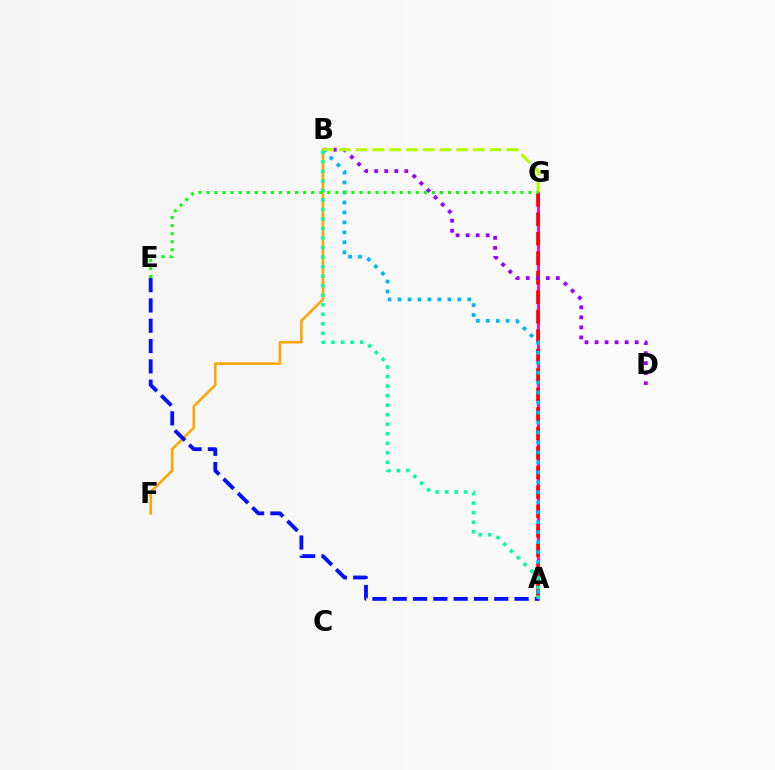{('A', 'G'): [{'color': '#ff00bd', 'line_style': 'solid', 'thickness': 2.06}, {'color': '#ff0000', 'line_style': 'dashed', 'thickness': 2.65}], ('B', 'D'): [{'color': '#9b00ff', 'line_style': 'dotted', 'thickness': 2.73}], ('B', 'F'): [{'color': '#ffa500', 'line_style': 'solid', 'thickness': 1.84}], ('A', 'B'): [{'color': '#00b5ff', 'line_style': 'dotted', 'thickness': 2.71}, {'color': '#00ff9d', 'line_style': 'dotted', 'thickness': 2.59}], ('A', 'E'): [{'color': '#0010ff', 'line_style': 'dashed', 'thickness': 2.76}], ('B', 'G'): [{'color': '#b3ff00', 'line_style': 'dashed', 'thickness': 2.27}], ('E', 'G'): [{'color': '#08ff00', 'line_style': 'dotted', 'thickness': 2.19}]}